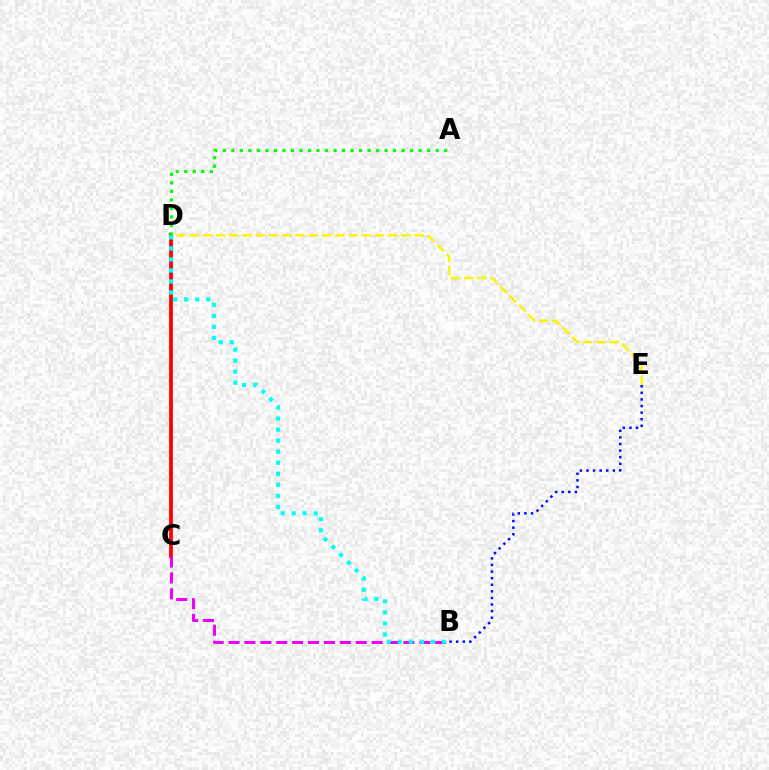{('C', 'D'): [{'color': '#ff0000', 'line_style': 'solid', 'thickness': 2.72}], ('D', 'E'): [{'color': '#fcf500', 'line_style': 'dashed', 'thickness': 1.8}], ('B', 'C'): [{'color': '#ee00ff', 'line_style': 'dashed', 'thickness': 2.16}], ('B', 'D'): [{'color': '#00fff6', 'line_style': 'dotted', 'thickness': 3.0}], ('A', 'D'): [{'color': '#08ff00', 'line_style': 'dotted', 'thickness': 2.31}], ('B', 'E'): [{'color': '#0010ff', 'line_style': 'dotted', 'thickness': 1.79}]}